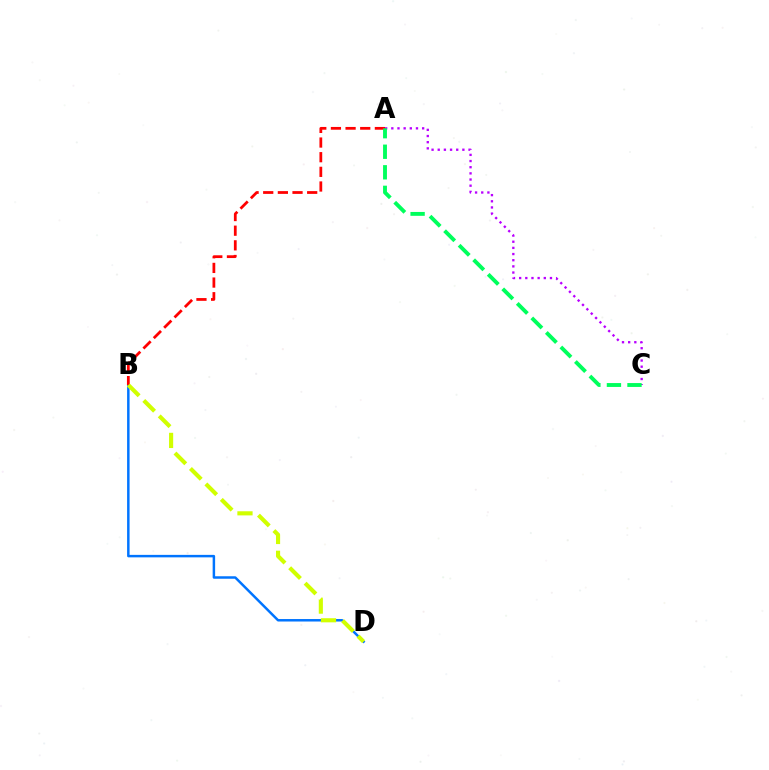{('B', 'D'): [{'color': '#0074ff', 'line_style': 'solid', 'thickness': 1.79}, {'color': '#d1ff00', 'line_style': 'dashed', 'thickness': 2.97}], ('A', 'C'): [{'color': '#b900ff', 'line_style': 'dotted', 'thickness': 1.67}, {'color': '#00ff5c', 'line_style': 'dashed', 'thickness': 2.79}], ('A', 'B'): [{'color': '#ff0000', 'line_style': 'dashed', 'thickness': 1.99}]}